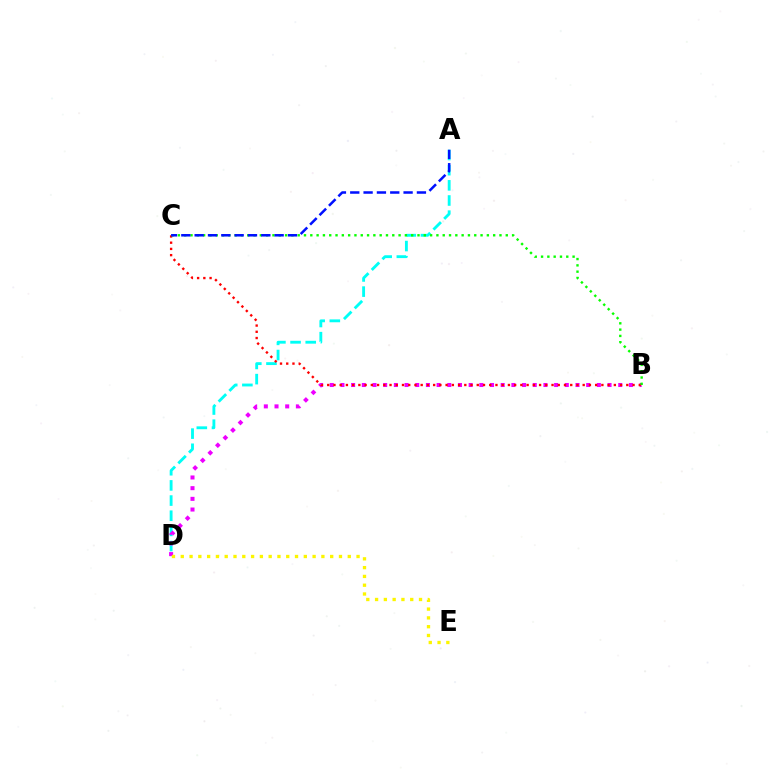{('A', 'D'): [{'color': '#00fff6', 'line_style': 'dashed', 'thickness': 2.06}], ('B', 'D'): [{'color': '#ee00ff', 'line_style': 'dotted', 'thickness': 2.9}], ('B', 'C'): [{'color': '#ff0000', 'line_style': 'dotted', 'thickness': 1.69}, {'color': '#08ff00', 'line_style': 'dotted', 'thickness': 1.71}], ('A', 'C'): [{'color': '#0010ff', 'line_style': 'dashed', 'thickness': 1.81}], ('D', 'E'): [{'color': '#fcf500', 'line_style': 'dotted', 'thickness': 2.39}]}